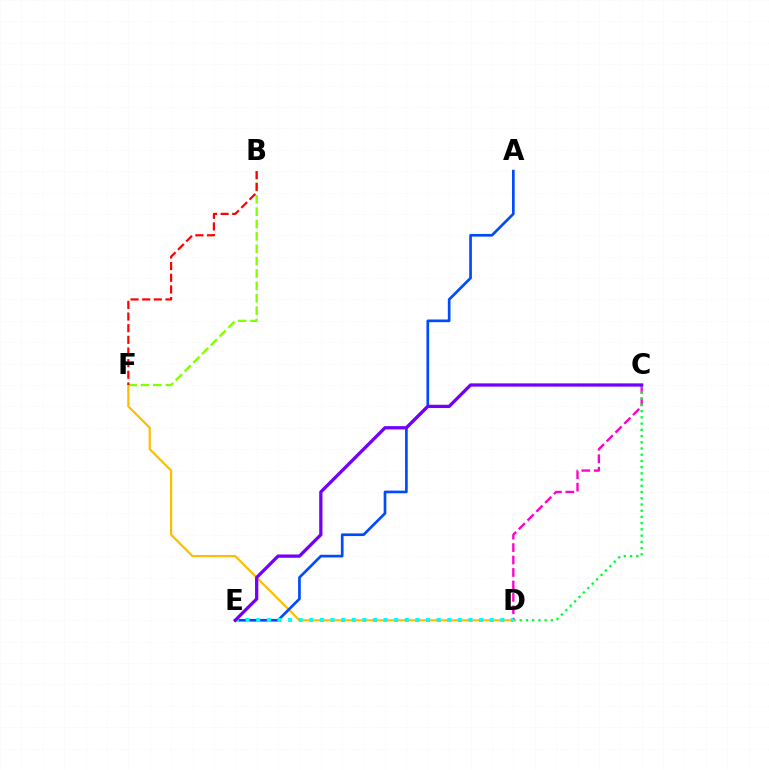{('C', 'D'): [{'color': '#ff00cf', 'line_style': 'dashed', 'thickness': 1.69}, {'color': '#00ff39', 'line_style': 'dotted', 'thickness': 1.69}], ('B', 'F'): [{'color': '#84ff00', 'line_style': 'dashed', 'thickness': 1.68}, {'color': '#ff0000', 'line_style': 'dashed', 'thickness': 1.58}], ('D', 'F'): [{'color': '#ffbd00', 'line_style': 'solid', 'thickness': 1.58}], ('A', 'E'): [{'color': '#004bff', 'line_style': 'solid', 'thickness': 1.93}], ('D', 'E'): [{'color': '#00fff6', 'line_style': 'dotted', 'thickness': 2.88}], ('C', 'E'): [{'color': '#7200ff', 'line_style': 'solid', 'thickness': 2.36}]}